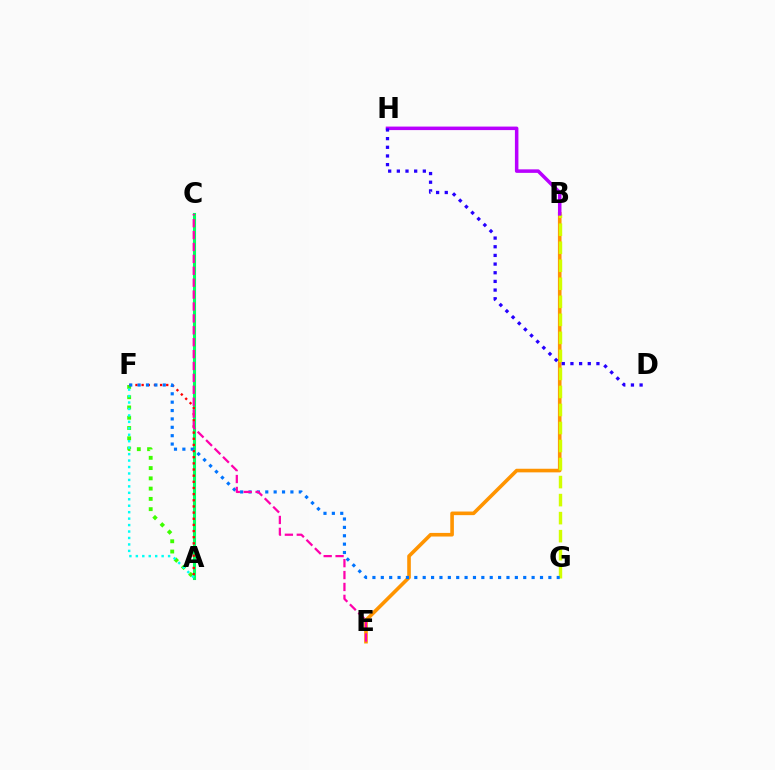{('B', 'E'): [{'color': '#ff9400', 'line_style': 'solid', 'thickness': 2.6}], ('A', 'C'): [{'color': '#00ff5c', 'line_style': 'solid', 'thickness': 2.23}], ('B', 'G'): [{'color': '#d1ff00', 'line_style': 'dashed', 'thickness': 2.45}], ('A', 'F'): [{'color': '#3dff00', 'line_style': 'dotted', 'thickness': 2.79}, {'color': '#ff0000', 'line_style': 'dotted', 'thickness': 1.67}, {'color': '#00fff6', 'line_style': 'dotted', 'thickness': 1.75}], ('B', 'H'): [{'color': '#b900ff', 'line_style': 'solid', 'thickness': 2.53}], ('D', 'H'): [{'color': '#2500ff', 'line_style': 'dotted', 'thickness': 2.35}], ('F', 'G'): [{'color': '#0074ff', 'line_style': 'dotted', 'thickness': 2.28}], ('C', 'E'): [{'color': '#ff00ac', 'line_style': 'dashed', 'thickness': 1.62}]}